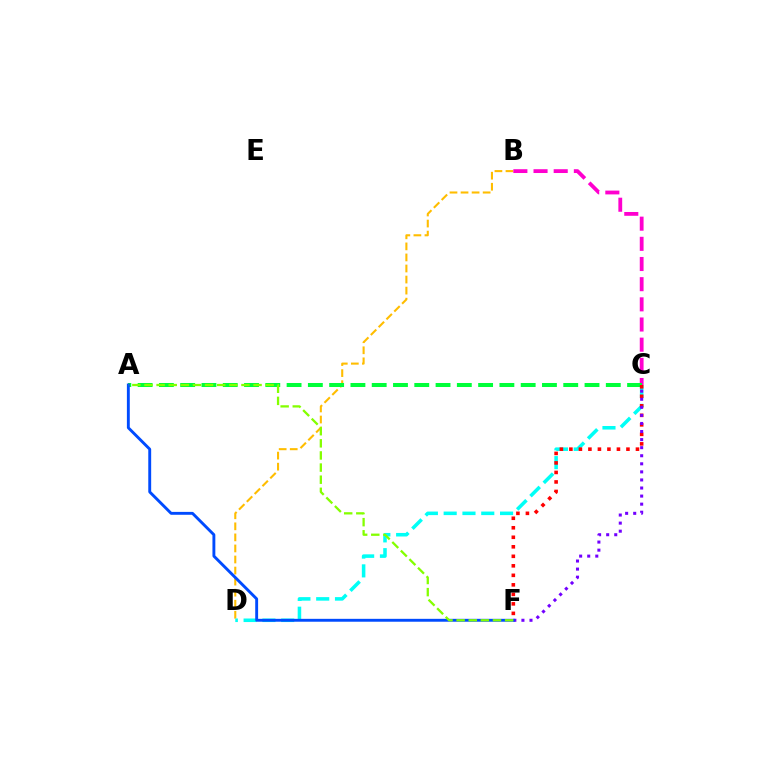{('B', 'D'): [{'color': '#ffbd00', 'line_style': 'dashed', 'thickness': 1.5}], ('B', 'C'): [{'color': '#ff00cf', 'line_style': 'dashed', 'thickness': 2.74}], ('C', 'D'): [{'color': '#00fff6', 'line_style': 'dashed', 'thickness': 2.55}], ('A', 'C'): [{'color': '#00ff39', 'line_style': 'dashed', 'thickness': 2.89}], ('C', 'F'): [{'color': '#ff0000', 'line_style': 'dotted', 'thickness': 2.58}, {'color': '#7200ff', 'line_style': 'dotted', 'thickness': 2.19}], ('A', 'F'): [{'color': '#004bff', 'line_style': 'solid', 'thickness': 2.08}, {'color': '#84ff00', 'line_style': 'dashed', 'thickness': 1.65}]}